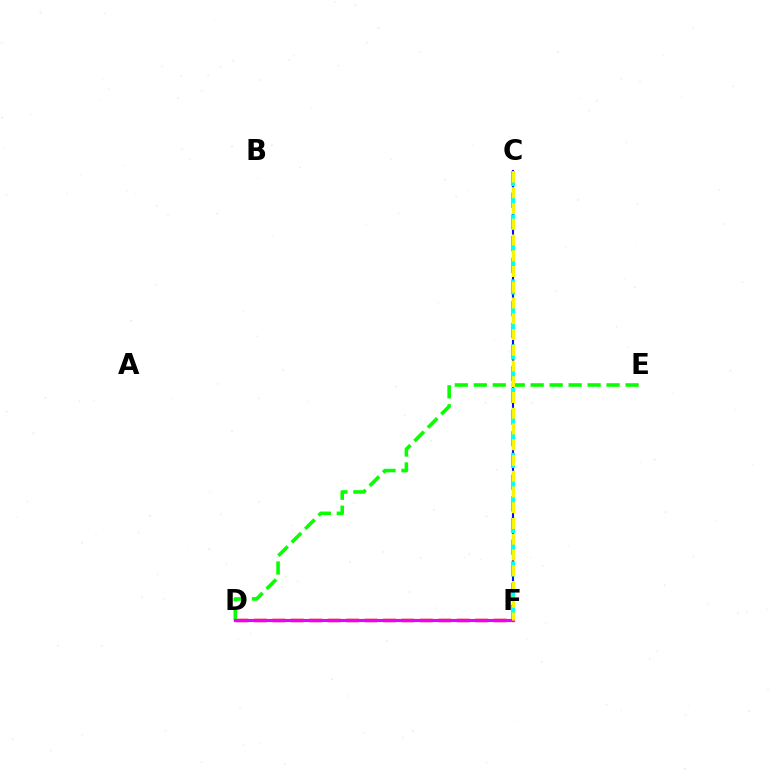{('D', 'F'): [{'color': '#ff0000', 'line_style': 'dashed', 'thickness': 2.51}, {'color': '#ee00ff', 'line_style': 'solid', 'thickness': 2.25}], ('C', 'F'): [{'color': '#0010ff', 'line_style': 'solid', 'thickness': 1.52}, {'color': '#00fff6', 'line_style': 'dashed', 'thickness': 2.95}, {'color': '#fcf500', 'line_style': 'dashed', 'thickness': 2.14}], ('D', 'E'): [{'color': '#08ff00', 'line_style': 'dashed', 'thickness': 2.58}]}